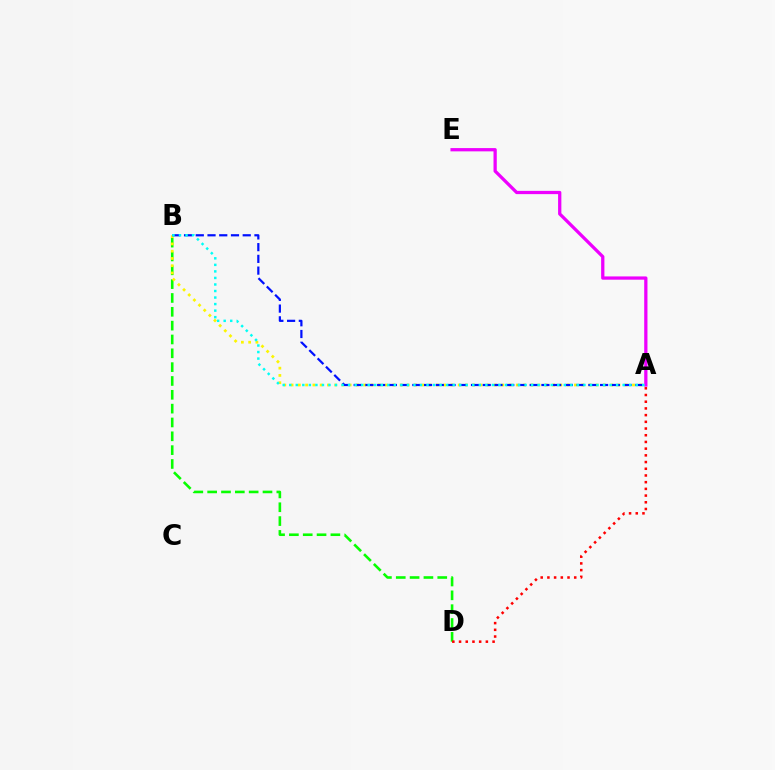{('B', 'D'): [{'color': '#08ff00', 'line_style': 'dashed', 'thickness': 1.88}], ('A', 'B'): [{'color': '#fcf500', 'line_style': 'dotted', 'thickness': 1.97}, {'color': '#0010ff', 'line_style': 'dashed', 'thickness': 1.59}, {'color': '#00fff6', 'line_style': 'dotted', 'thickness': 1.78}], ('A', 'E'): [{'color': '#ee00ff', 'line_style': 'solid', 'thickness': 2.35}], ('A', 'D'): [{'color': '#ff0000', 'line_style': 'dotted', 'thickness': 1.82}]}